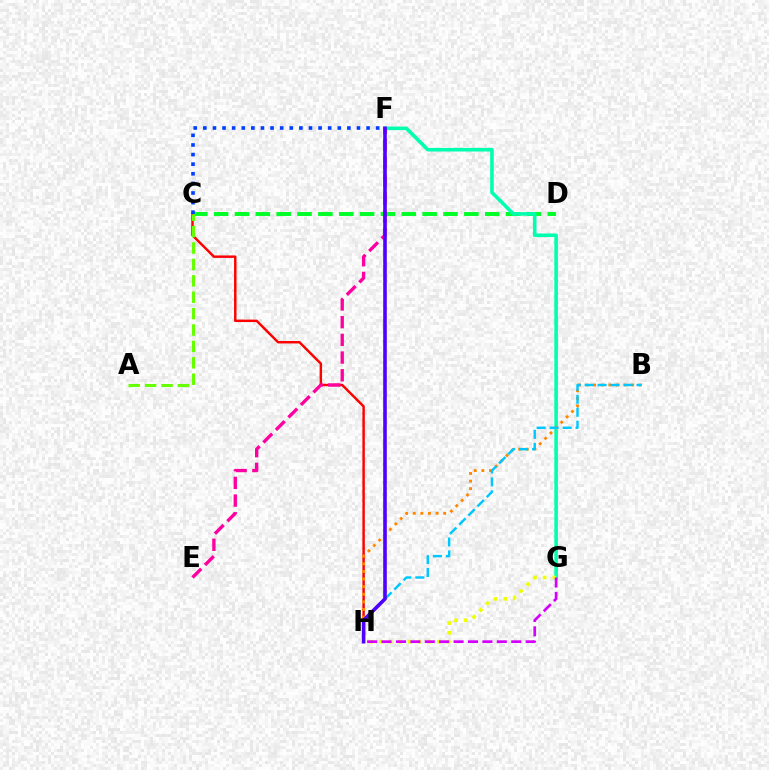{('C', 'H'): [{'color': '#ff0000', 'line_style': 'solid', 'thickness': 1.77}], ('C', 'D'): [{'color': '#00ff27', 'line_style': 'dashed', 'thickness': 2.83}], ('F', 'G'): [{'color': '#00ffaf', 'line_style': 'solid', 'thickness': 2.58}], ('A', 'C'): [{'color': '#66ff00', 'line_style': 'dashed', 'thickness': 2.23}], ('E', 'F'): [{'color': '#ff00a0', 'line_style': 'dashed', 'thickness': 2.4}], ('B', 'H'): [{'color': '#ff8800', 'line_style': 'dotted', 'thickness': 2.07}, {'color': '#00c7ff', 'line_style': 'dashed', 'thickness': 1.76}], ('G', 'H'): [{'color': '#eeff00', 'line_style': 'dotted', 'thickness': 2.63}, {'color': '#d600ff', 'line_style': 'dashed', 'thickness': 1.96}], ('F', 'H'): [{'color': '#4f00ff', 'line_style': 'solid', 'thickness': 2.6}], ('C', 'F'): [{'color': '#003fff', 'line_style': 'dotted', 'thickness': 2.61}]}